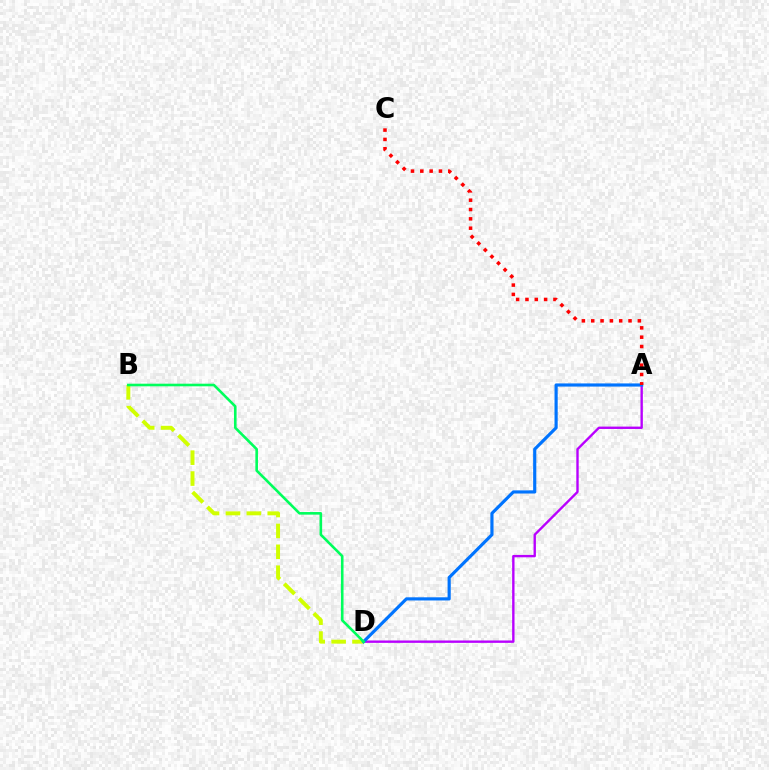{('A', 'D'): [{'color': '#b900ff', 'line_style': 'solid', 'thickness': 1.71}, {'color': '#0074ff', 'line_style': 'solid', 'thickness': 2.27}], ('B', 'D'): [{'color': '#d1ff00', 'line_style': 'dashed', 'thickness': 2.84}, {'color': '#00ff5c', 'line_style': 'solid', 'thickness': 1.88}], ('A', 'C'): [{'color': '#ff0000', 'line_style': 'dotted', 'thickness': 2.53}]}